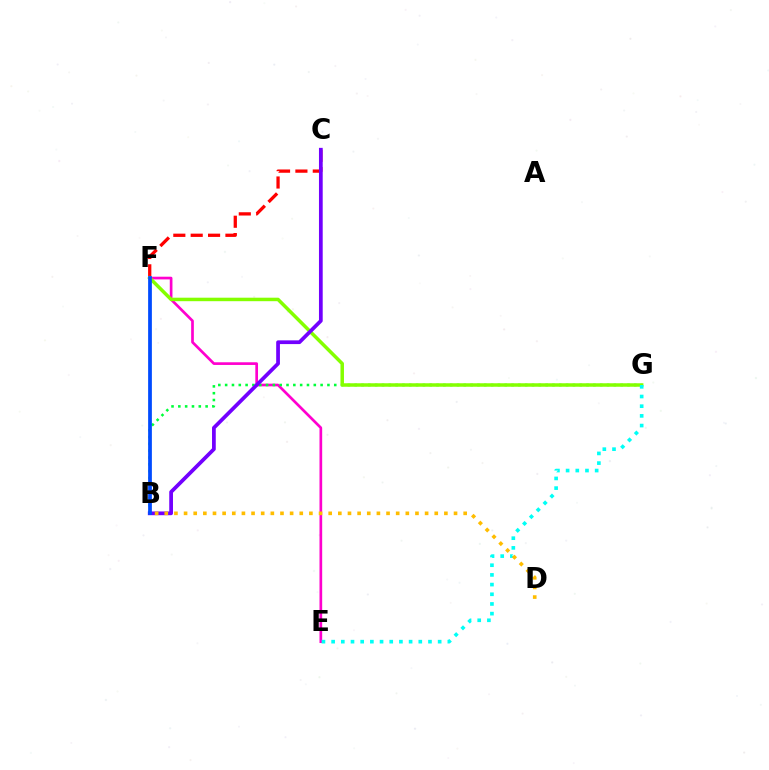{('E', 'F'): [{'color': '#ff00cf', 'line_style': 'solid', 'thickness': 1.93}], ('B', 'G'): [{'color': '#00ff39', 'line_style': 'dotted', 'thickness': 1.85}], ('C', 'F'): [{'color': '#ff0000', 'line_style': 'dashed', 'thickness': 2.36}], ('F', 'G'): [{'color': '#84ff00', 'line_style': 'solid', 'thickness': 2.52}], ('B', 'C'): [{'color': '#7200ff', 'line_style': 'solid', 'thickness': 2.69}], ('E', 'G'): [{'color': '#00fff6', 'line_style': 'dotted', 'thickness': 2.63}], ('B', 'F'): [{'color': '#004bff', 'line_style': 'solid', 'thickness': 2.7}], ('B', 'D'): [{'color': '#ffbd00', 'line_style': 'dotted', 'thickness': 2.62}]}